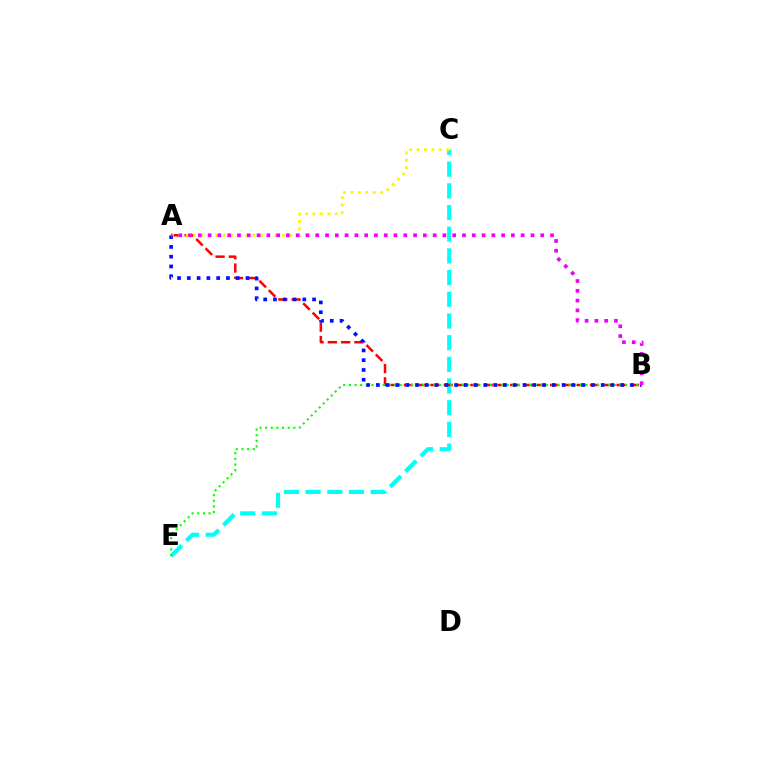{('C', 'E'): [{'color': '#00fff6', 'line_style': 'dashed', 'thickness': 2.95}], ('A', 'B'): [{'color': '#ff0000', 'line_style': 'dashed', 'thickness': 1.81}, {'color': '#0010ff', 'line_style': 'dotted', 'thickness': 2.66}, {'color': '#ee00ff', 'line_style': 'dotted', 'thickness': 2.66}], ('A', 'C'): [{'color': '#fcf500', 'line_style': 'dotted', 'thickness': 2.01}], ('B', 'E'): [{'color': '#08ff00', 'line_style': 'dotted', 'thickness': 1.53}]}